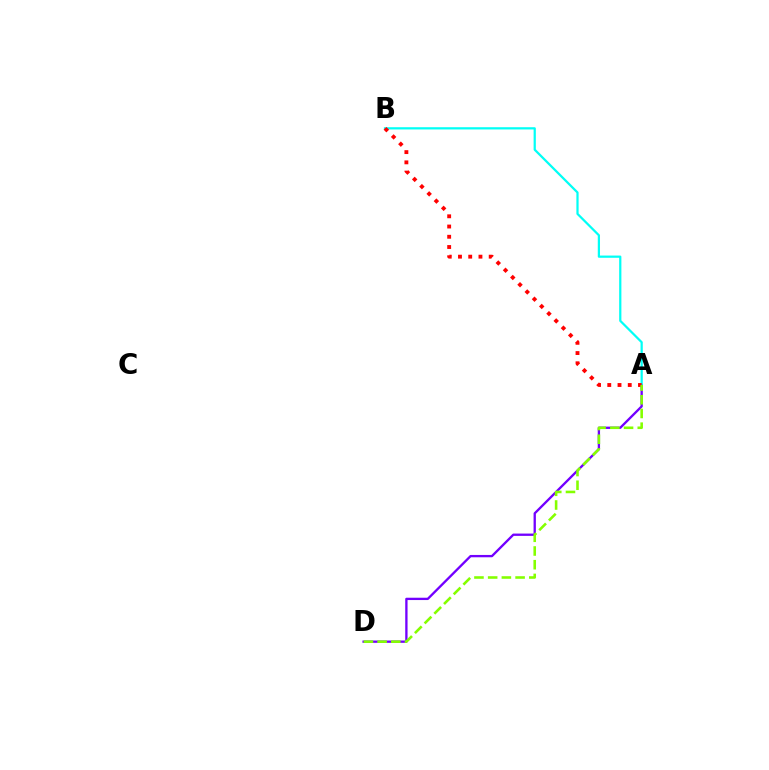{('A', 'D'): [{'color': '#7200ff', 'line_style': 'solid', 'thickness': 1.67}, {'color': '#84ff00', 'line_style': 'dashed', 'thickness': 1.86}], ('A', 'B'): [{'color': '#00fff6', 'line_style': 'solid', 'thickness': 1.6}, {'color': '#ff0000', 'line_style': 'dotted', 'thickness': 2.78}]}